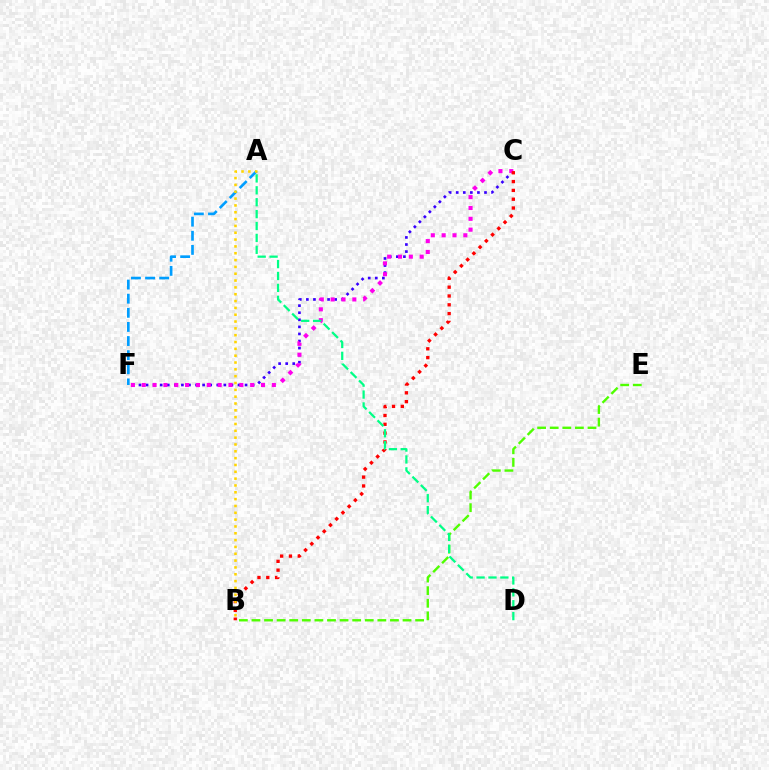{('C', 'F'): [{'color': '#3700ff', 'line_style': 'dotted', 'thickness': 1.92}, {'color': '#ff00ed', 'line_style': 'dotted', 'thickness': 2.95}], ('A', 'F'): [{'color': '#009eff', 'line_style': 'dashed', 'thickness': 1.92}], ('B', 'E'): [{'color': '#4fff00', 'line_style': 'dashed', 'thickness': 1.71}], ('B', 'C'): [{'color': '#ff0000', 'line_style': 'dotted', 'thickness': 2.39}], ('A', 'D'): [{'color': '#00ff86', 'line_style': 'dashed', 'thickness': 1.62}], ('A', 'B'): [{'color': '#ffd500', 'line_style': 'dotted', 'thickness': 1.86}]}